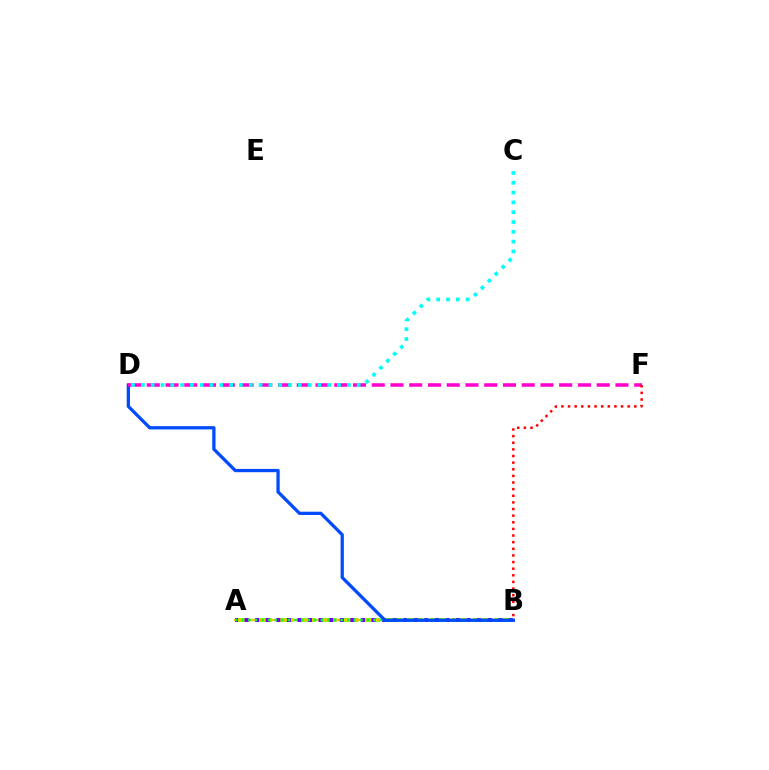{('A', 'B'): [{'color': '#84ff00', 'line_style': 'dashed', 'thickness': 2.94}, {'color': '#ffbd00', 'line_style': 'solid', 'thickness': 1.61}, {'color': '#7200ff', 'line_style': 'dotted', 'thickness': 2.87}, {'color': '#00ff39', 'line_style': 'dotted', 'thickness': 1.79}], ('B', 'D'): [{'color': '#004bff', 'line_style': 'solid', 'thickness': 2.36}], ('D', 'F'): [{'color': '#ff00cf', 'line_style': 'dashed', 'thickness': 2.55}], ('C', 'D'): [{'color': '#00fff6', 'line_style': 'dotted', 'thickness': 2.67}], ('B', 'F'): [{'color': '#ff0000', 'line_style': 'dotted', 'thickness': 1.8}]}